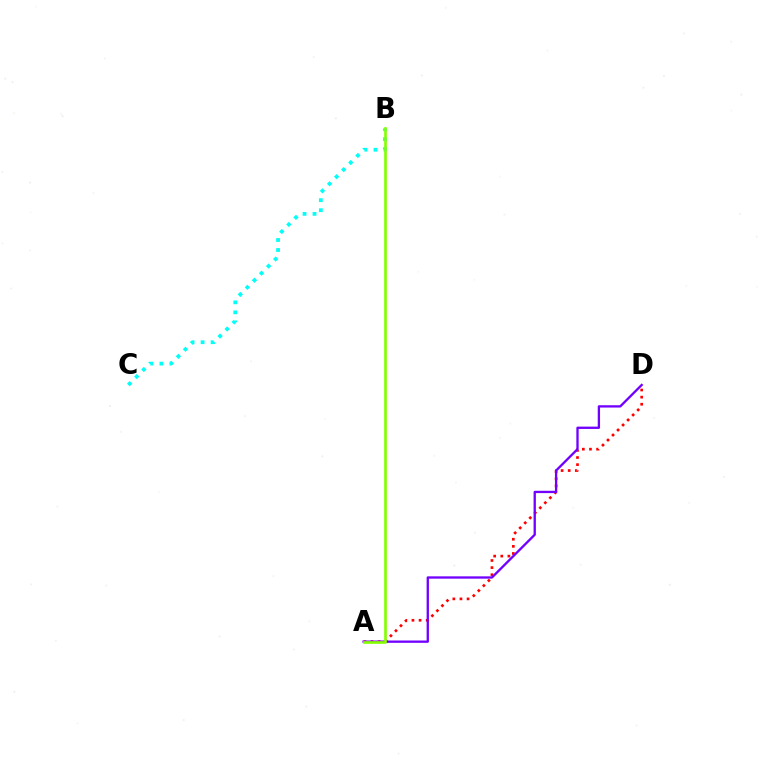{('B', 'C'): [{'color': '#00fff6', 'line_style': 'dotted', 'thickness': 2.72}], ('A', 'D'): [{'color': '#ff0000', 'line_style': 'dotted', 'thickness': 1.93}, {'color': '#7200ff', 'line_style': 'solid', 'thickness': 1.67}], ('A', 'B'): [{'color': '#84ff00', 'line_style': 'solid', 'thickness': 1.92}]}